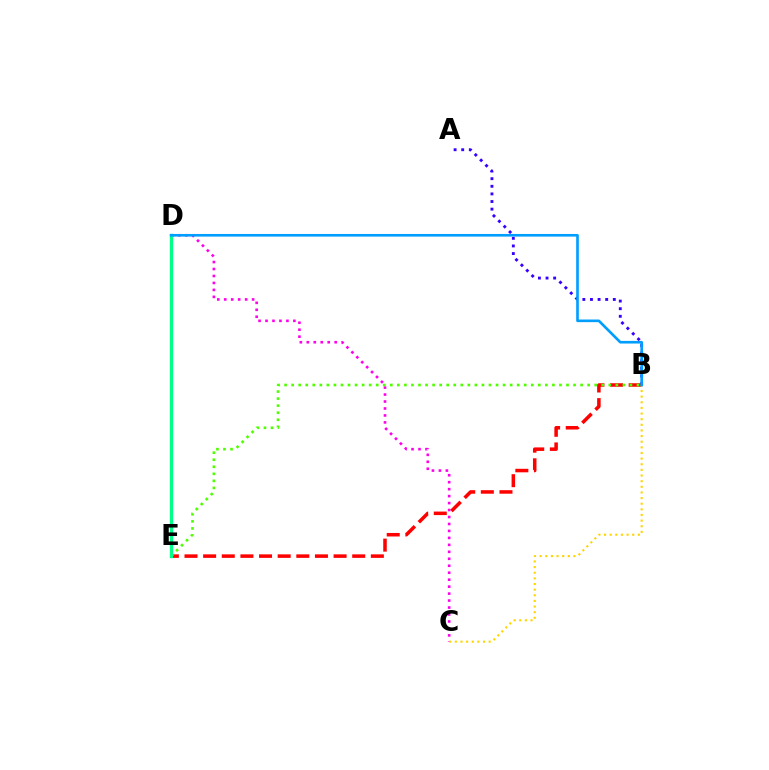{('A', 'B'): [{'color': '#3700ff', 'line_style': 'dotted', 'thickness': 2.07}], ('C', 'D'): [{'color': '#ff00ed', 'line_style': 'dotted', 'thickness': 1.89}], ('B', 'E'): [{'color': '#ff0000', 'line_style': 'dashed', 'thickness': 2.53}, {'color': '#4fff00', 'line_style': 'dotted', 'thickness': 1.91}], ('D', 'E'): [{'color': '#00ff86', 'line_style': 'solid', 'thickness': 2.39}], ('B', 'C'): [{'color': '#ffd500', 'line_style': 'dotted', 'thickness': 1.53}], ('B', 'D'): [{'color': '#009eff', 'line_style': 'solid', 'thickness': 1.9}]}